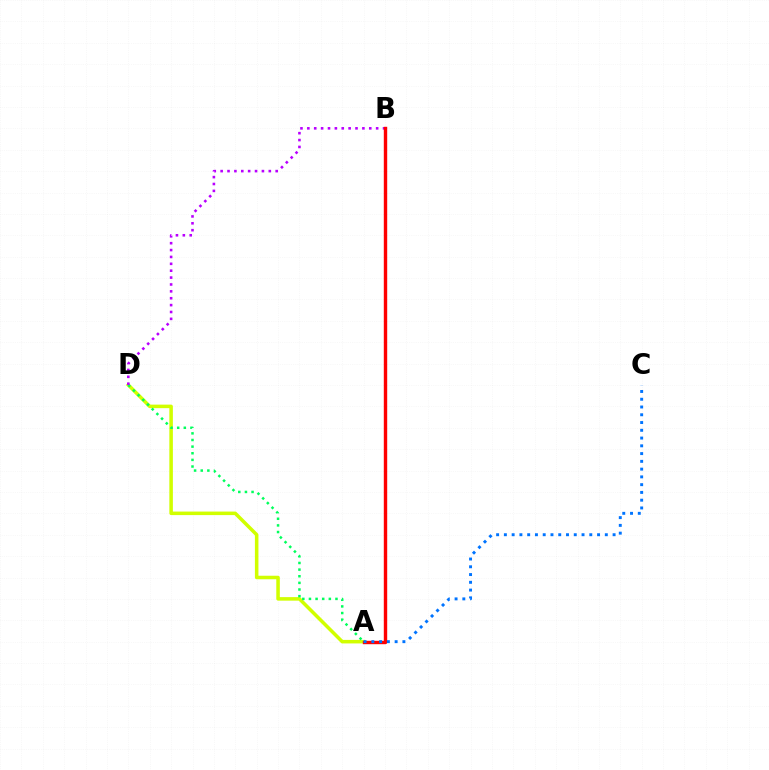{('A', 'D'): [{'color': '#d1ff00', 'line_style': 'solid', 'thickness': 2.54}, {'color': '#00ff5c', 'line_style': 'dotted', 'thickness': 1.8}], ('B', 'D'): [{'color': '#b900ff', 'line_style': 'dotted', 'thickness': 1.87}], ('A', 'B'): [{'color': '#ff0000', 'line_style': 'solid', 'thickness': 2.45}], ('A', 'C'): [{'color': '#0074ff', 'line_style': 'dotted', 'thickness': 2.11}]}